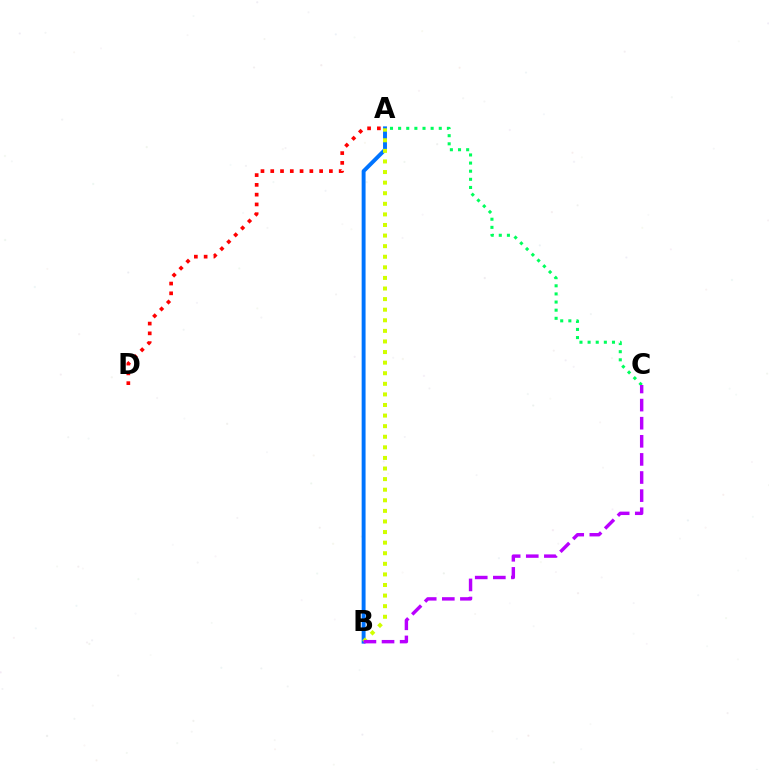{('A', 'B'): [{'color': '#0074ff', 'line_style': 'solid', 'thickness': 2.82}, {'color': '#d1ff00', 'line_style': 'dotted', 'thickness': 2.88}], ('A', 'D'): [{'color': '#ff0000', 'line_style': 'dotted', 'thickness': 2.66}], ('A', 'C'): [{'color': '#00ff5c', 'line_style': 'dotted', 'thickness': 2.21}], ('B', 'C'): [{'color': '#b900ff', 'line_style': 'dashed', 'thickness': 2.46}]}